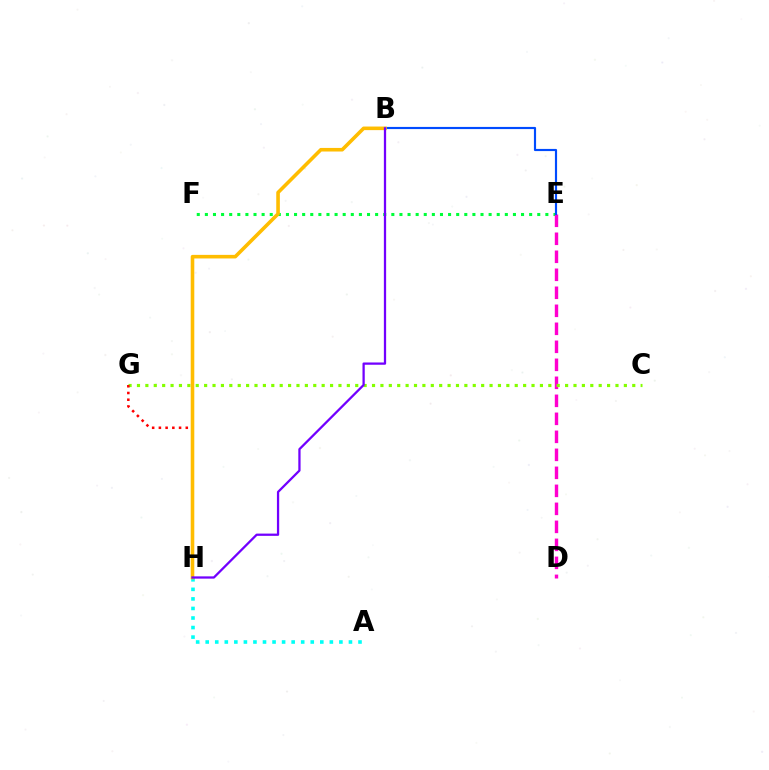{('E', 'F'): [{'color': '#00ff39', 'line_style': 'dotted', 'thickness': 2.2}], ('D', 'E'): [{'color': '#ff00cf', 'line_style': 'dashed', 'thickness': 2.45}], ('C', 'G'): [{'color': '#84ff00', 'line_style': 'dotted', 'thickness': 2.28}], ('B', 'E'): [{'color': '#004bff', 'line_style': 'solid', 'thickness': 1.56}], ('G', 'H'): [{'color': '#ff0000', 'line_style': 'dotted', 'thickness': 1.83}], ('A', 'H'): [{'color': '#00fff6', 'line_style': 'dotted', 'thickness': 2.59}], ('B', 'H'): [{'color': '#ffbd00', 'line_style': 'solid', 'thickness': 2.59}, {'color': '#7200ff', 'line_style': 'solid', 'thickness': 1.63}]}